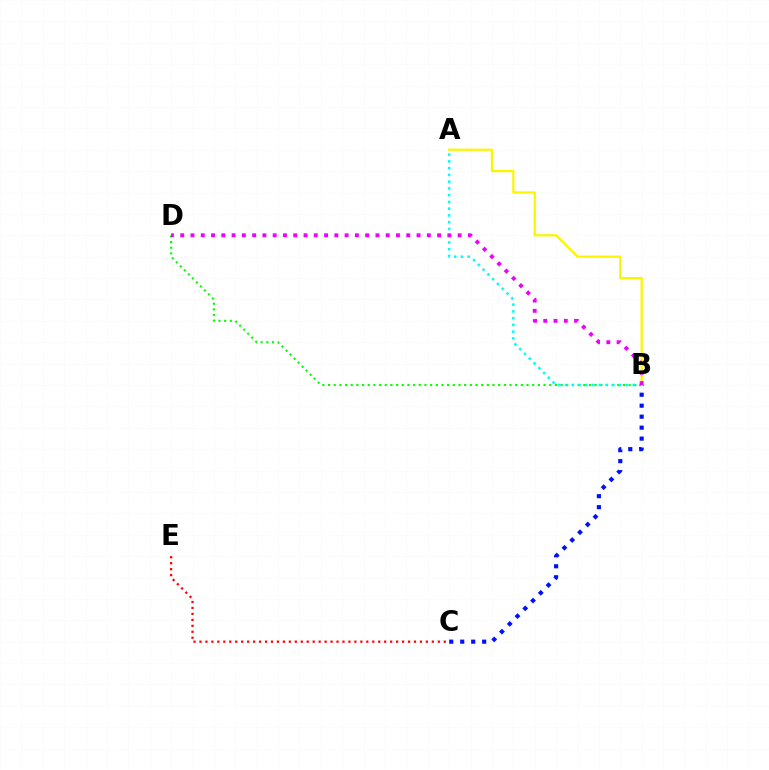{('C', 'E'): [{'color': '#ff0000', 'line_style': 'dotted', 'thickness': 1.62}], ('B', 'D'): [{'color': '#08ff00', 'line_style': 'dotted', 'thickness': 1.54}, {'color': '#ee00ff', 'line_style': 'dotted', 'thickness': 2.79}], ('A', 'B'): [{'color': '#00fff6', 'line_style': 'dotted', 'thickness': 1.84}, {'color': '#fcf500', 'line_style': 'solid', 'thickness': 1.61}], ('B', 'C'): [{'color': '#0010ff', 'line_style': 'dotted', 'thickness': 2.98}]}